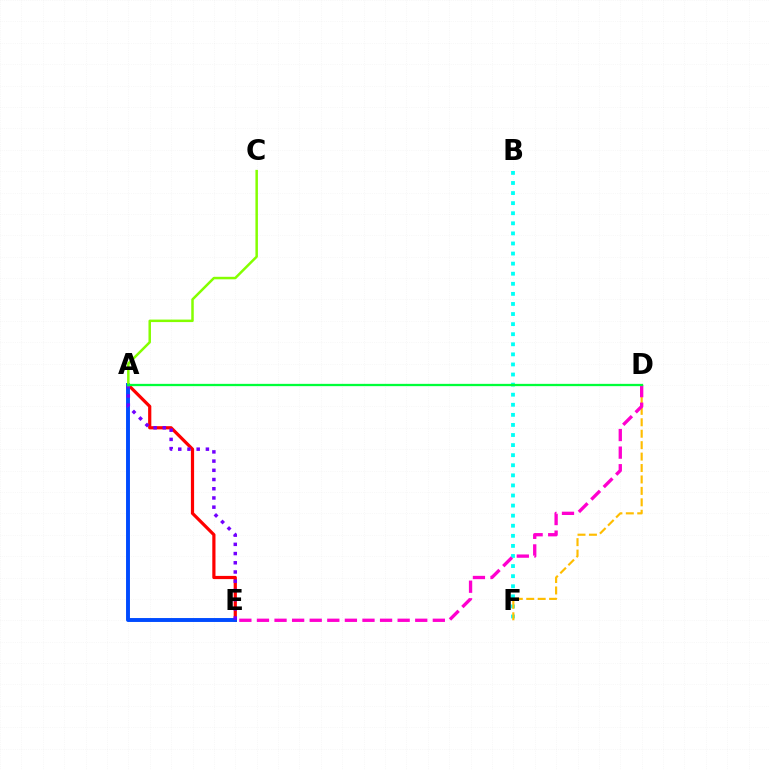{('B', 'F'): [{'color': '#00fff6', 'line_style': 'dotted', 'thickness': 2.74}], ('A', 'E'): [{'color': '#ff0000', 'line_style': 'solid', 'thickness': 2.31}, {'color': '#004bff', 'line_style': 'solid', 'thickness': 2.82}, {'color': '#7200ff', 'line_style': 'dotted', 'thickness': 2.5}], ('D', 'F'): [{'color': '#ffbd00', 'line_style': 'dashed', 'thickness': 1.55}], ('D', 'E'): [{'color': '#ff00cf', 'line_style': 'dashed', 'thickness': 2.39}], ('A', 'C'): [{'color': '#84ff00', 'line_style': 'solid', 'thickness': 1.8}], ('A', 'D'): [{'color': '#00ff39', 'line_style': 'solid', 'thickness': 1.65}]}